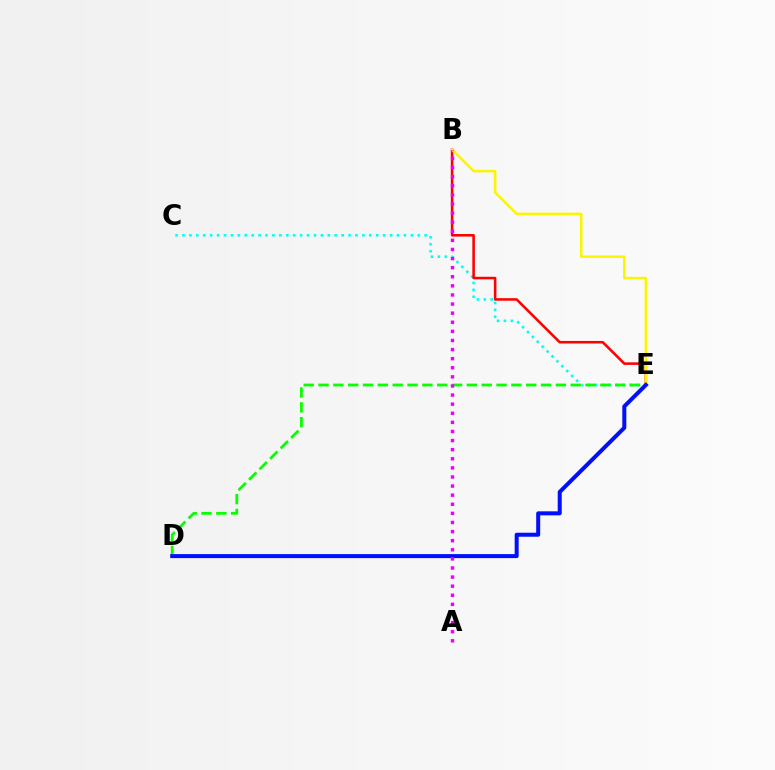{('C', 'E'): [{'color': '#00fff6', 'line_style': 'dotted', 'thickness': 1.88}], ('B', 'E'): [{'color': '#ff0000', 'line_style': 'solid', 'thickness': 1.84}, {'color': '#fcf500', 'line_style': 'solid', 'thickness': 1.81}], ('D', 'E'): [{'color': '#08ff00', 'line_style': 'dashed', 'thickness': 2.01}, {'color': '#0010ff', 'line_style': 'solid', 'thickness': 2.89}], ('A', 'B'): [{'color': '#ee00ff', 'line_style': 'dotted', 'thickness': 2.47}]}